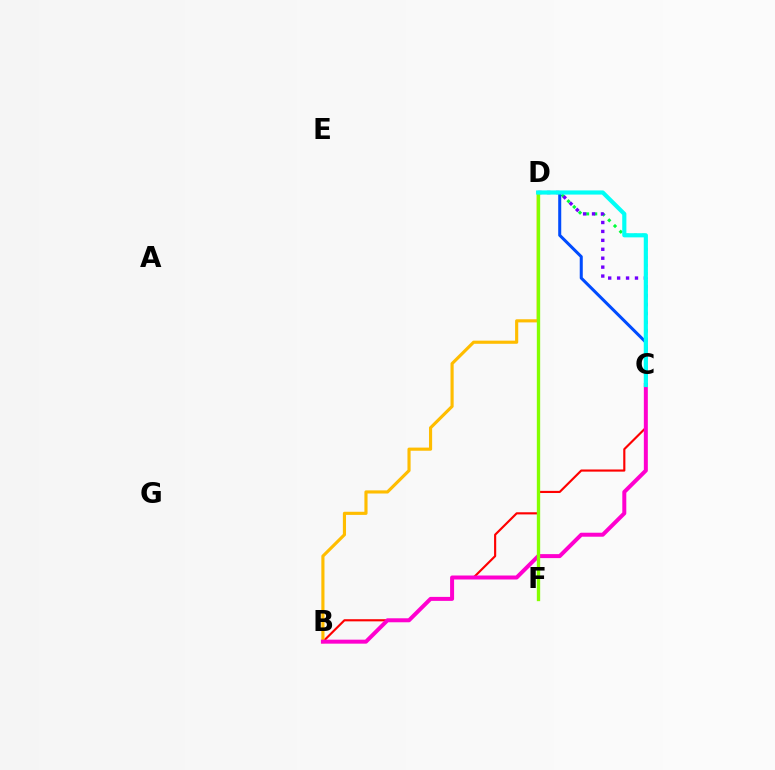{('B', 'C'): [{'color': '#ff0000', 'line_style': 'solid', 'thickness': 1.54}, {'color': '#ff00cf', 'line_style': 'solid', 'thickness': 2.87}], ('B', 'D'): [{'color': '#ffbd00', 'line_style': 'solid', 'thickness': 2.26}], ('C', 'D'): [{'color': '#00ff39', 'line_style': 'dotted', 'thickness': 2.2}, {'color': '#7200ff', 'line_style': 'dotted', 'thickness': 2.43}, {'color': '#004bff', 'line_style': 'solid', 'thickness': 2.18}, {'color': '#00fff6', 'line_style': 'solid', 'thickness': 2.99}], ('D', 'F'): [{'color': '#84ff00', 'line_style': 'solid', 'thickness': 2.41}]}